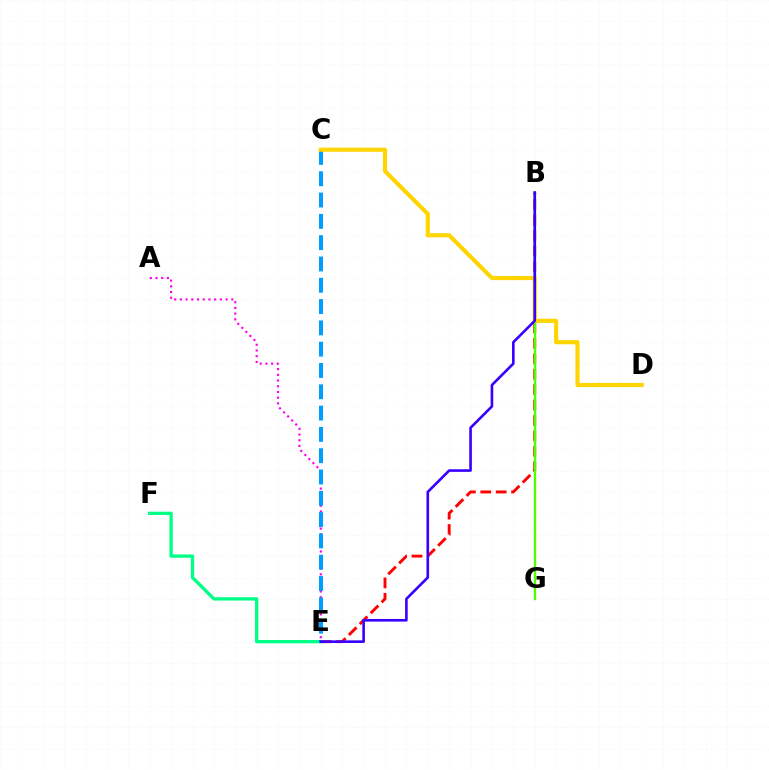{('A', 'E'): [{'color': '#ff00ed', 'line_style': 'dotted', 'thickness': 1.55}], ('E', 'F'): [{'color': '#00ff86', 'line_style': 'solid', 'thickness': 2.38}], ('B', 'E'): [{'color': '#ff0000', 'line_style': 'dashed', 'thickness': 2.09}, {'color': '#3700ff', 'line_style': 'solid', 'thickness': 1.89}], ('B', 'G'): [{'color': '#4fff00', 'line_style': 'solid', 'thickness': 1.7}], ('C', 'E'): [{'color': '#009eff', 'line_style': 'dashed', 'thickness': 2.89}], ('C', 'D'): [{'color': '#ffd500', 'line_style': 'solid', 'thickness': 2.97}]}